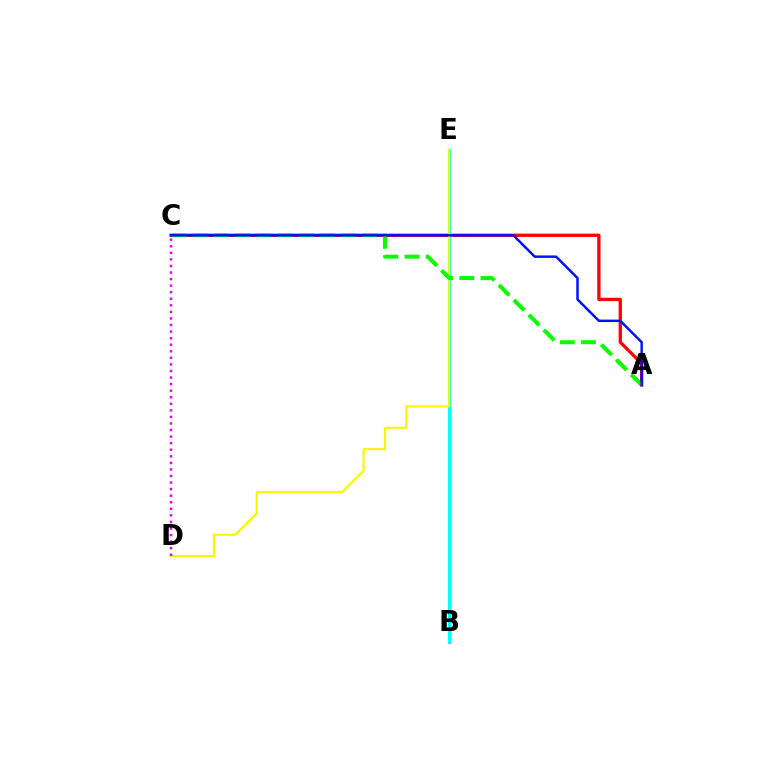{('A', 'C'): [{'color': '#ff0000', 'line_style': 'solid', 'thickness': 2.36}, {'color': '#08ff00', 'line_style': 'dashed', 'thickness': 2.88}, {'color': '#0010ff', 'line_style': 'solid', 'thickness': 1.77}], ('B', 'E'): [{'color': '#00fff6', 'line_style': 'solid', 'thickness': 2.27}], ('D', 'E'): [{'color': '#fcf500', 'line_style': 'solid', 'thickness': 1.52}], ('C', 'D'): [{'color': '#ee00ff', 'line_style': 'dotted', 'thickness': 1.78}]}